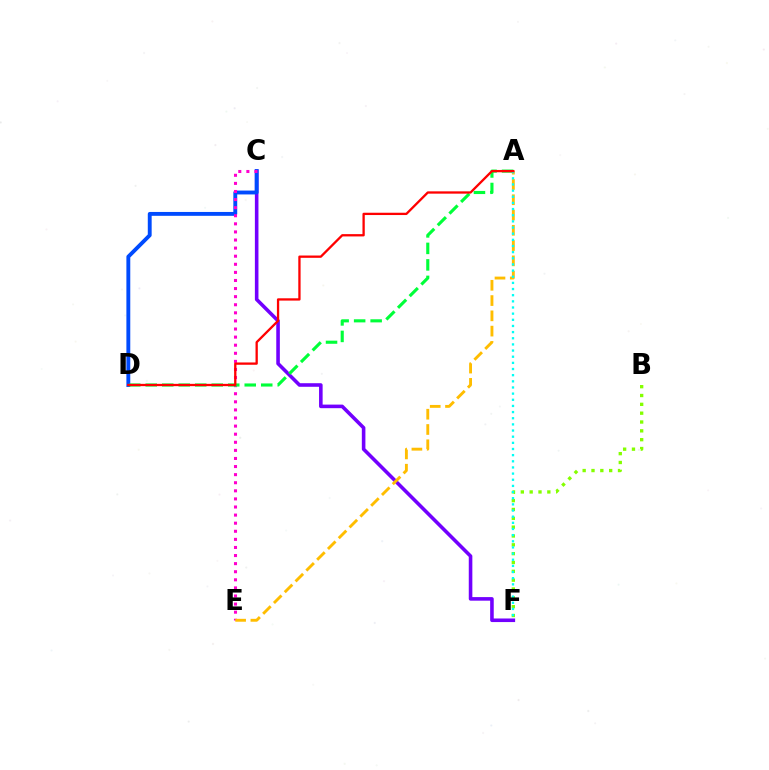{('C', 'F'): [{'color': '#7200ff', 'line_style': 'solid', 'thickness': 2.58}], ('B', 'F'): [{'color': '#84ff00', 'line_style': 'dotted', 'thickness': 2.4}], ('C', 'D'): [{'color': '#004bff', 'line_style': 'solid', 'thickness': 2.79}], ('C', 'E'): [{'color': '#ff00cf', 'line_style': 'dotted', 'thickness': 2.2}], ('A', 'D'): [{'color': '#00ff39', 'line_style': 'dashed', 'thickness': 2.24}, {'color': '#ff0000', 'line_style': 'solid', 'thickness': 1.66}], ('A', 'E'): [{'color': '#ffbd00', 'line_style': 'dashed', 'thickness': 2.08}], ('A', 'F'): [{'color': '#00fff6', 'line_style': 'dotted', 'thickness': 1.67}]}